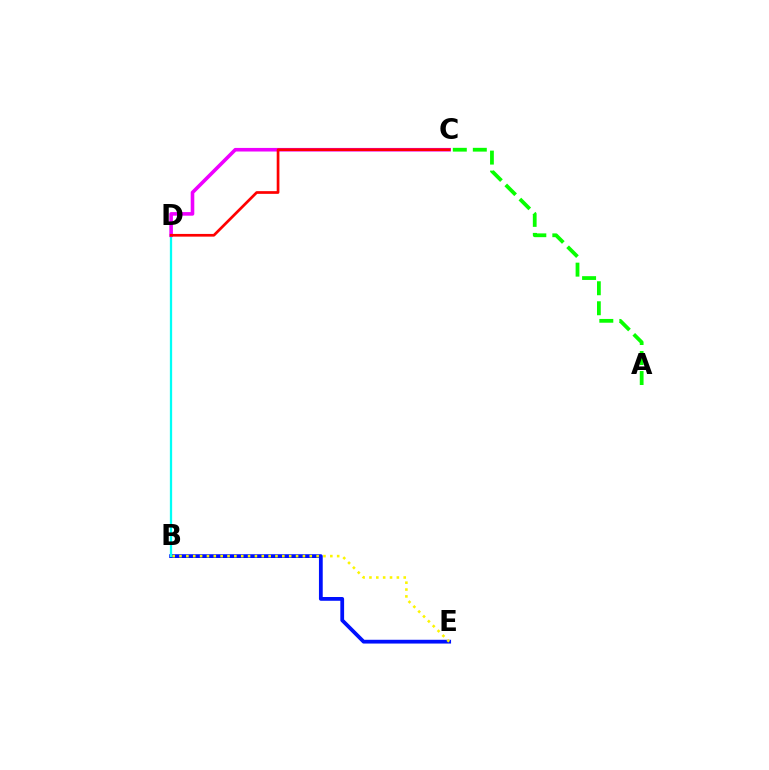{('B', 'E'): [{'color': '#0010ff', 'line_style': 'solid', 'thickness': 2.72}, {'color': '#fcf500', 'line_style': 'dotted', 'thickness': 1.86}], ('A', 'C'): [{'color': '#08ff00', 'line_style': 'dashed', 'thickness': 2.72}], ('B', 'D'): [{'color': '#00fff6', 'line_style': 'solid', 'thickness': 1.64}], ('C', 'D'): [{'color': '#ee00ff', 'line_style': 'solid', 'thickness': 2.59}, {'color': '#ff0000', 'line_style': 'solid', 'thickness': 1.94}]}